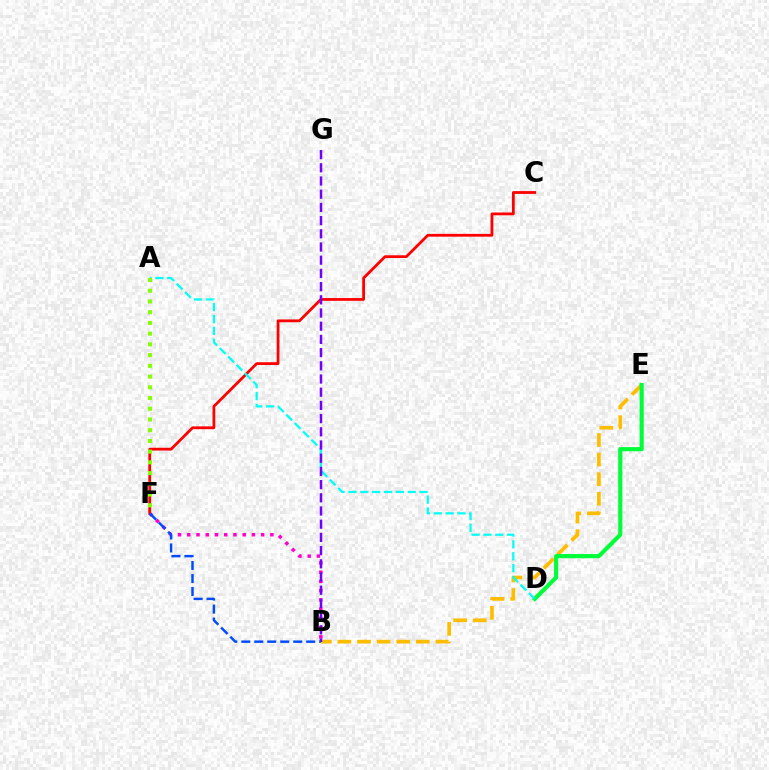{('B', 'E'): [{'color': '#ffbd00', 'line_style': 'dashed', 'thickness': 2.66}], ('B', 'F'): [{'color': '#ff00cf', 'line_style': 'dotted', 'thickness': 2.51}, {'color': '#004bff', 'line_style': 'dashed', 'thickness': 1.76}], ('D', 'E'): [{'color': '#00ff39', 'line_style': 'solid', 'thickness': 2.99}], ('C', 'F'): [{'color': '#ff0000', 'line_style': 'solid', 'thickness': 2.01}], ('A', 'D'): [{'color': '#00fff6', 'line_style': 'dashed', 'thickness': 1.61}], ('B', 'G'): [{'color': '#7200ff', 'line_style': 'dashed', 'thickness': 1.79}], ('A', 'F'): [{'color': '#84ff00', 'line_style': 'dotted', 'thickness': 2.91}]}